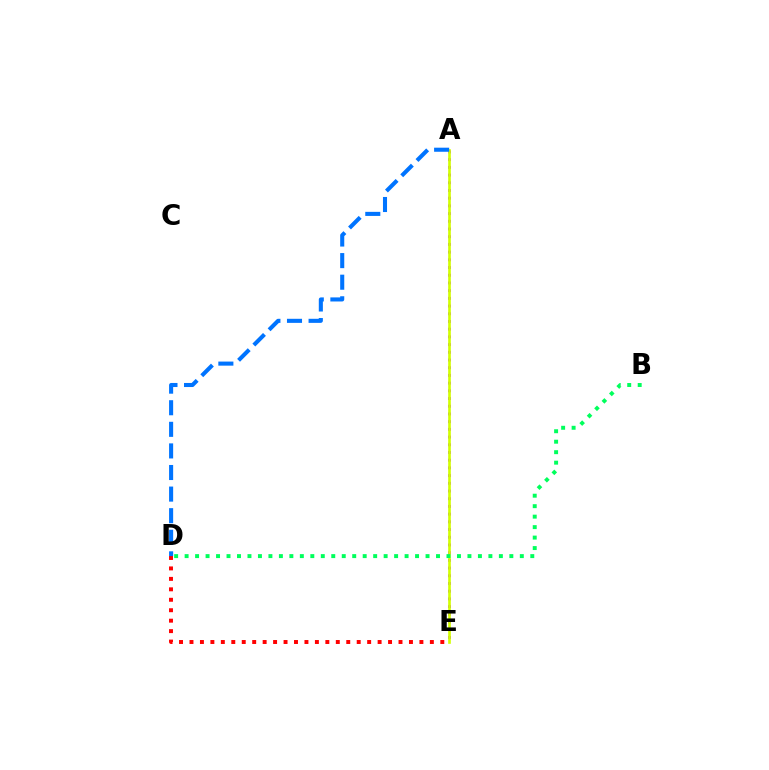{('A', 'E'): [{'color': '#b900ff', 'line_style': 'dotted', 'thickness': 2.09}, {'color': '#d1ff00', 'line_style': 'solid', 'thickness': 1.9}], ('D', 'E'): [{'color': '#ff0000', 'line_style': 'dotted', 'thickness': 2.84}], ('B', 'D'): [{'color': '#00ff5c', 'line_style': 'dotted', 'thickness': 2.85}], ('A', 'D'): [{'color': '#0074ff', 'line_style': 'dashed', 'thickness': 2.93}]}